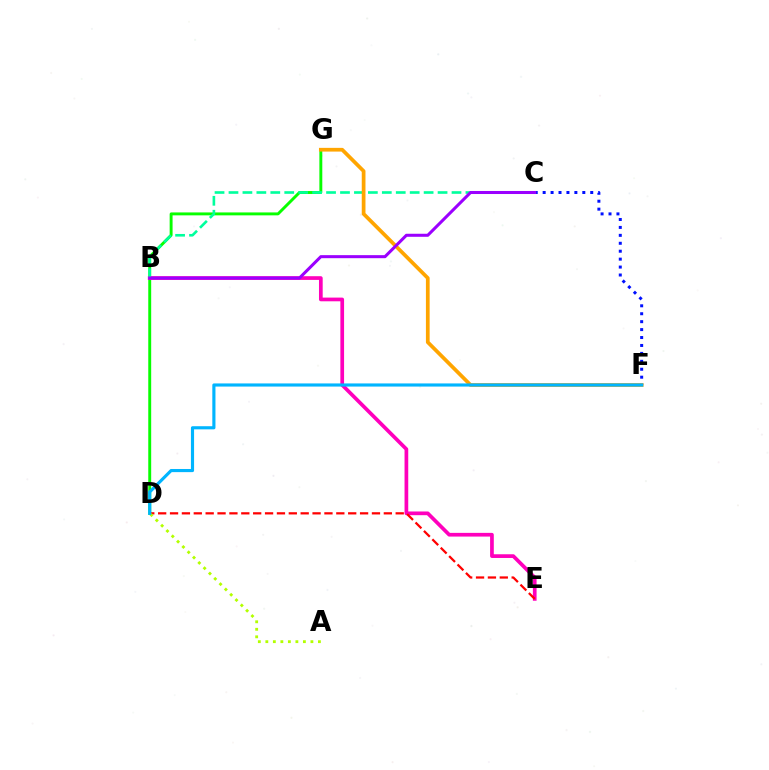{('D', 'G'): [{'color': '#08ff00', 'line_style': 'solid', 'thickness': 2.1}], ('B', 'E'): [{'color': '#ff00bd', 'line_style': 'solid', 'thickness': 2.67}], ('D', 'E'): [{'color': '#ff0000', 'line_style': 'dashed', 'thickness': 1.61}], ('C', 'F'): [{'color': '#0010ff', 'line_style': 'dotted', 'thickness': 2.15}], ('B', 'C'): [{'color': '#00ff9d', 'line_style': 'dashed', 'thickness': 1.89}, {'color': '#9b00ff', 'line_style': 'solid', 'thickness': 2.19}], ('F', 'G'): [{'color': '#ffa500', 'line_style': 'solid', 'thickness': 2.68}], ('A', 'D'): [{'color': '#b3ff00', 'line_style': 'dotted', 'thickness': 2.04}], ('D', 'F'): [{'color': '#00b5ff', 'line_style': 'solid', 'thickness': 2.26}]}